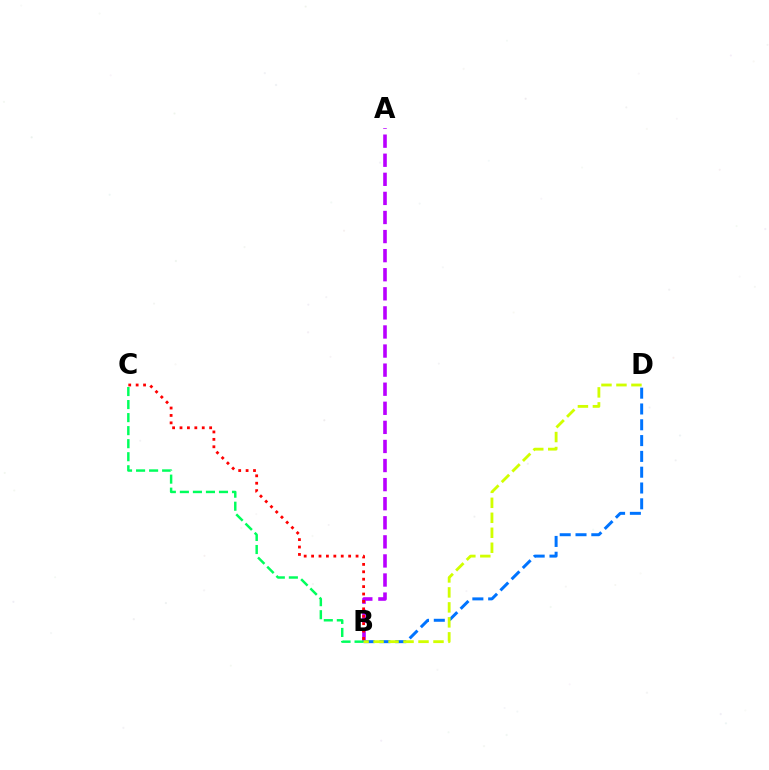{('A', 'B'): [{'color': '#b900ff', 'line_style': 'dashed', 'thickness': 2.59}], ('B', 'C'): [{'color': '#ff0000', 'line_style': 'dotted', 'thickness': 2.01}, {'color': '#00ff5c', 'line_style': 'dashed', 'thickness': 1.77}], ('B', 'D'): [{'color': '#0074ff', 'line_style': 'dashed', 'thickness': 2.15}, {'color': '#d1ff00', 'line_style': 'dashed', 'thickness': 2.04}]}